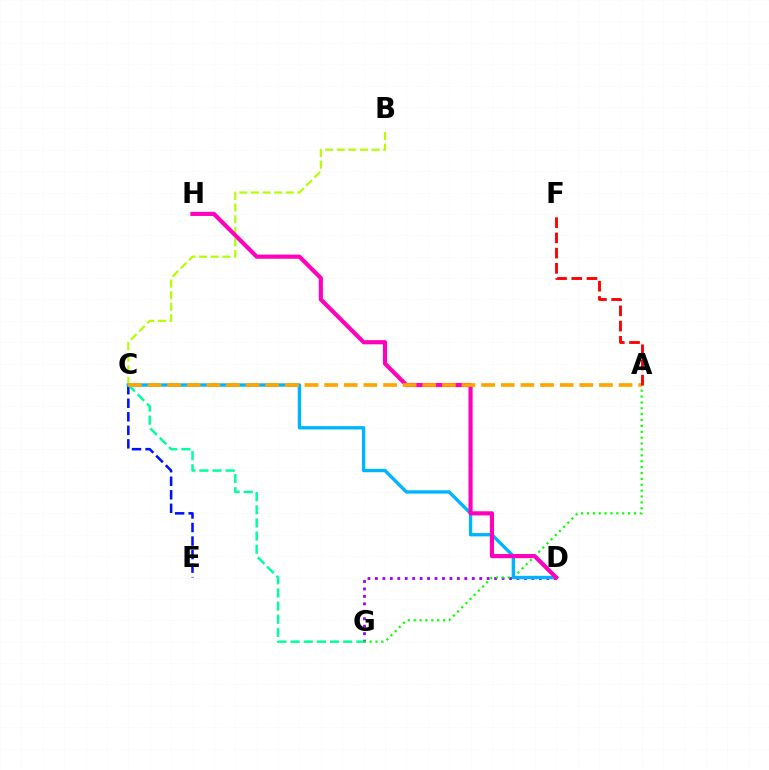{('B', 'C'): [{'color': '#b3ff00', 'line_style': 'dashed', 'thickness': 1.58}], ('C', 'E'): [{'color': '#0010ff', 'line_style': 'dashed', 'thickness': 1.84}], ('D', 'G'): [{'color': '#9b00ff', 'line_style': 'dotted', 'thickness': 2.02}], ('C', 'G'): [{'color': '#00ff9d', 'line_style': 'dashed', 'thickness': 1.79}], ('A', 'G'): [{'color': '#08ff00', 'line_style': 'dotted', 'thickness': 1.6}], ('C', 'D'): [{'color': '#00b5ff', 'line_style': 'solid', 'thickness': 2.42}], ('D', 'H'): [{'color': '#ff00bd', 'line_style': 'solid', 'thickness': 2.99}], ('A', 'C'): [{'color': '#ffa500', 'line_style': 'dashed', 'thickness': 2.67}], ('A', 'F'): [{'color': '#ff0000', 'line_style': 'dashed', 'thickness': 2.07}]}